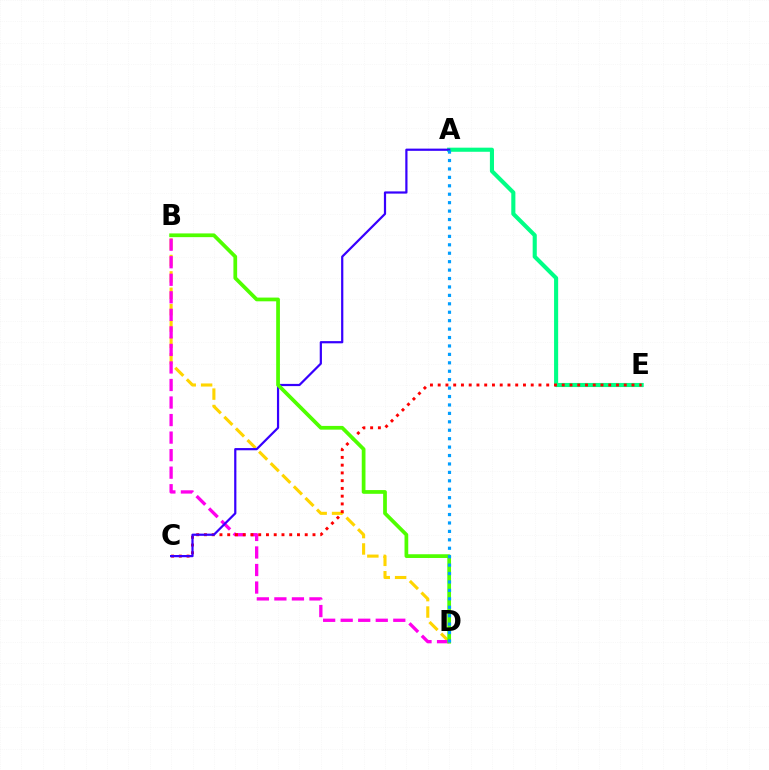{('B', 'D'): [{'color': '#ffd500', 'line_style': 'dashed', 'thickness': 2.23}, {'color': '#ff00ed', 'line_style': 'dashed', 'thickness': 2.38}, {'color': '#4fff00', 'line_style': 'solid', 'thickness': 2.69}], ('A', 'E'): [{'color': '#00ff86', 'line_style': 'solid', 'thickness': 2.95}], ('C', 'E'): [{'color': '#ff0000', 'line_style': 'dotted', 'thickness': 2.11}], ('A', 'C'): [{'color': '#3700ff', 'line_style': 'solid', 'thickness': 1.59}], ('A', 'D'): [{'color': '#009eff', 'line_style': 'dotted', 'thickness': 2.29}]}